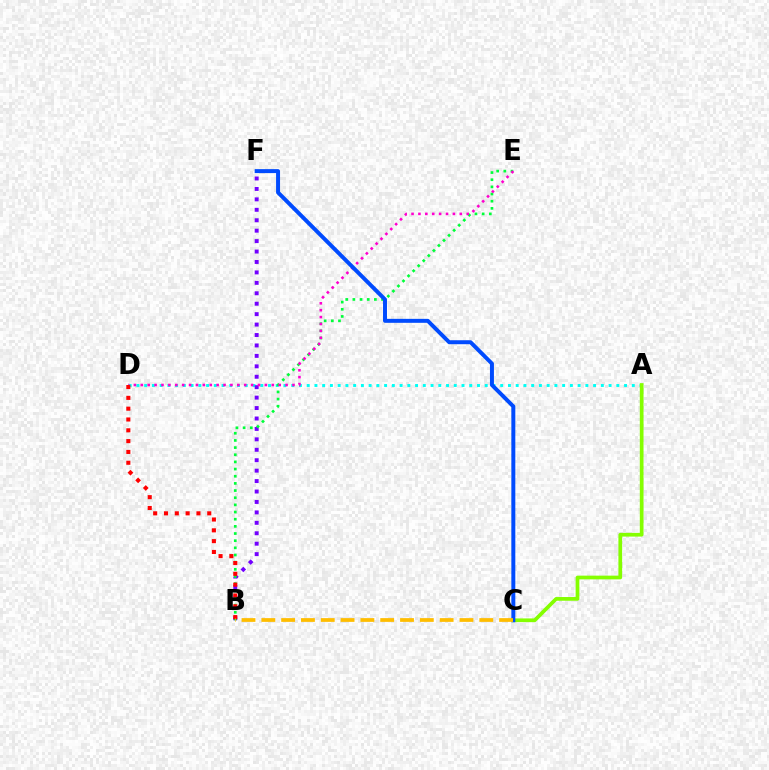{('A', 'D'): [{'color': '#00fff6', 'line_style': 'dotted', 'thickness': 2.1}], ('A', 'C'): [{'color': '#84ff00', 'line_style': 'solid', 'thickness': 2.68}], ('B', 'F'): [{'color': '#7200ff', 'line_style': 'dotted', 'thickness': 2.83}], ('B', 'E'): [{'color': '#00ff39', 'line_style': 'dotted', 'thickness': 1.95}], ('D', 'E'): [{'color': '#ff00cf', 'line_style': 'dotted', 'thickness': 1.87}], ('C', 'F'): [{'color': '#004bff', 'line_style': 'solid', 'thickness': 2.86}], ('B', 'D'): [{'color': '#ff0000', 'line_style': 'dotted', 'thickness': 2.94}], ('B', 'C'): [{'color': '#ffbd00', 'line_style': 'dashed', 'thickness': 2.69}]}